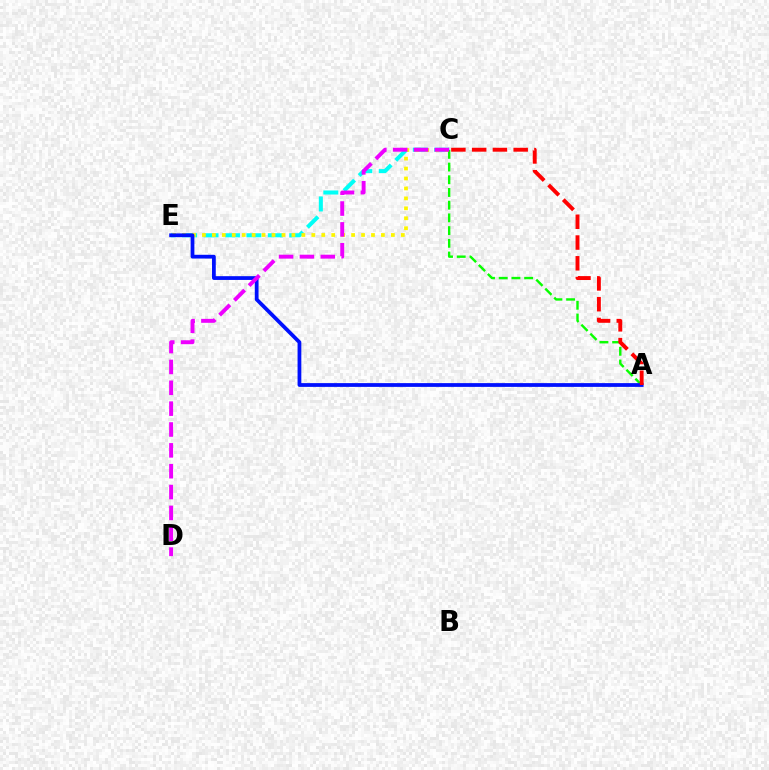{('C', 'E'): [{'color': '#00fff6', 'line_style': 'dashed', 'thickness': 2.91}, {'color': '#fcf500', 'line_style': 'dotted', 'thickness': 2.7}], ('A', 'C'): [{'color': '#08ff00', 'line_style': 'dashed', 'thickness': 1.73}, {'color': '#ff0000', 'line_style': 'dashed', 'thickness': 2.82}], ('A', 'E'): [{'color': '#0010ff', 'line_style': 'solid', 'thickness': 2.71}], ('C', 'D'): [{'color': '#ee00ff', 'line_style': 'dashed', 'thickness': 2.83}]}